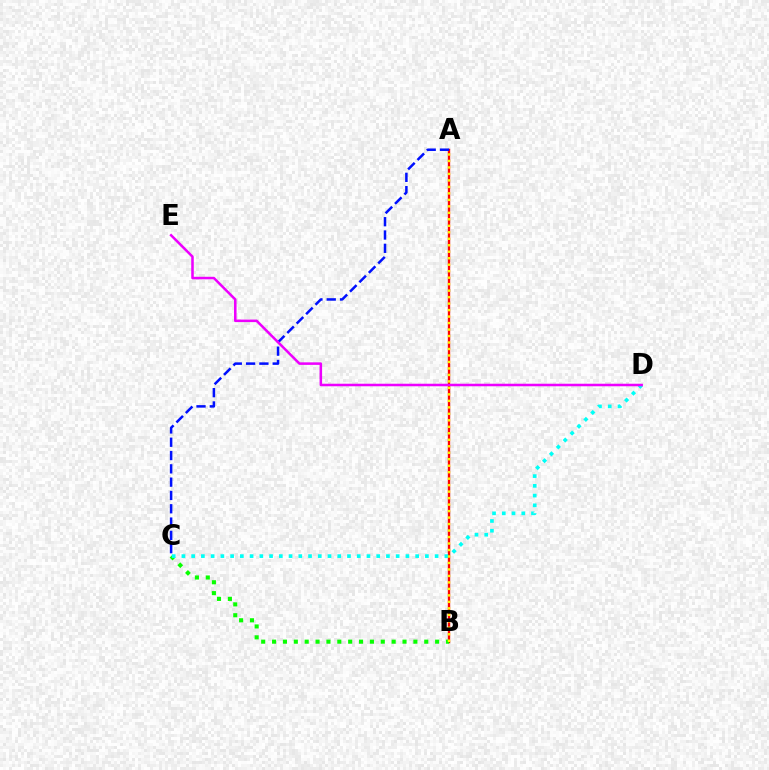{('A', 'B'): [{'color': '#ff0000', 'line_style': 'solid', 'thickness': 1.69}, {'color': '#fcf500', 'line_style': 'dotted', 'thickness': 1.76}], ('B', 'C'): [{'color': '#08ff00', 'line_style': 'dotted', 'thickness': 2.95}], ('A', 'C'): [{'color': '#0010ff', 'line_style': 'dashed', 'thickness': 1.81}], ('C', 'D'): [{'color': '#00fff6', 'line_style': 'dotted', 'thickness': 2.65}], ('D', 'E'): [{'color': '#ee00ff', 'line_style': 'solid', 'thickness': 1.83}]}